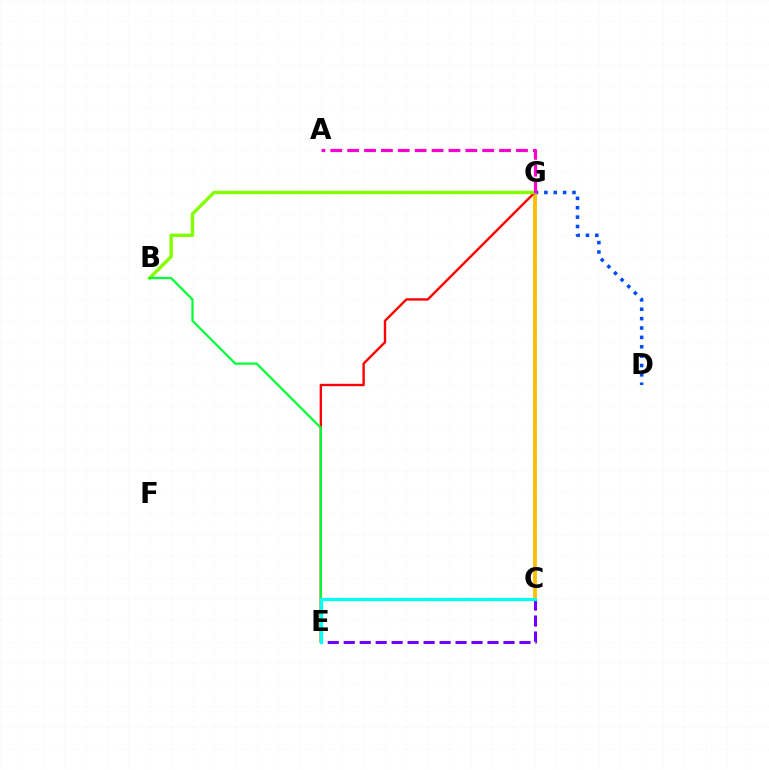{('D', 'G'): [{'color': '#004bff', 'line_style': 'dotted', 'thickness': 2.55}], ('C', 'G'): [{'color': '#ffbd00', 'line_style': 'solid', 'thickness': 2.75}], ('E', 'G'): [{'color': '#ff0000', 'line_style': 'solid', 'thickness': 1.72}], ('B', 'G'): [{'color': '#84ff00', 'line_style': 'solid', 'thickness': 2.45}], ('B', 'E'): [{'color': '#00ff39', 'line_style': 'solid', 'thickness': 1.62}], ('C', 'E'): [{'color': '#7200ff', 'line_style': 'dashed', 'thickness': 2.17}, {'color': '#00fff6', 'line_style': 'solid', 'thickness': 2.33}], ('A', 'G'): [{'color': '#ff00cf', 'line_style': 'dashed', 'thickness': 2.29}]}